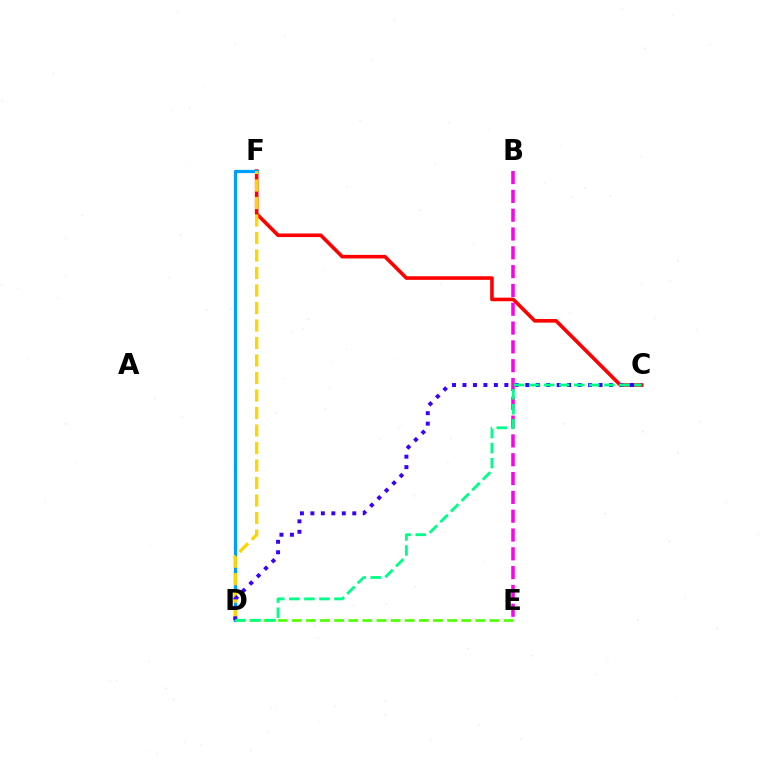{('C', 'F'): [{'color': '#ff0000', 'line_style': 'solid', 'thickness': 2.6}], ('D', 'F'): [{'color': '#009eff', 'line_style': 'solid', 'thickness': 2.32}, {'color': '#ffd500', 'line_style': 'dashed', 'thickness': 2.38}], ('B', 'E'): [{'color': '#ff00ed', 'line_style': 'dashed', 'thickness': 2.56}], ('D', 'E'): [{'color': '#4fff00', 'line_style': 'dashed', 'thickness': 1.92}], ('C', 'D'): [{'color': '#3700ff', 'line_style': 'dotted', 'thickness': 2.84}, {'color': '#00ff86', 'line_style': 'dashed', 'thickness': 2.04}]}